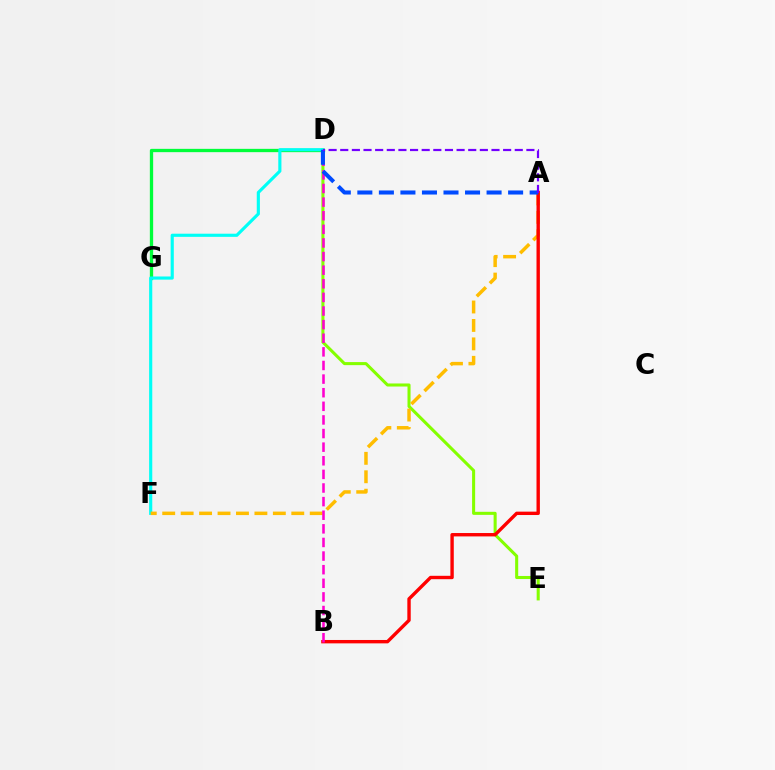{('D', 'E'): [{'color': '#84ff00', 'line_style': 'solid', 'thickness': 2.2}], ('D', 'G'): [{'color': '#00ff39', 'line_style': 'solid', 'thickness': 2.38}], ('D', 'F'): [{'color': '#00fff6', 'line_style': 'solid', 'thickness': 2.26}], ('A', 'F'): [{'color': '#ffbd00', 'line_style': 'dashed', 'thickness': 2.5}], ('A', 'B'): [{'color': '#ff0000', 'line_style': 'solid', 'thickness': 2.44}], ('B', 'D'): [{'color': '#ff00cf', 'line_style': 'dashed', 'thickness': 1.85}], ('A', 'D'): [{'color': '#004bff', 'line_style': 'dashed', 'thickness': 2.93}, {'color': '#7200ff', 'line_style': 'dashed', 'thickness': 1.58}]}